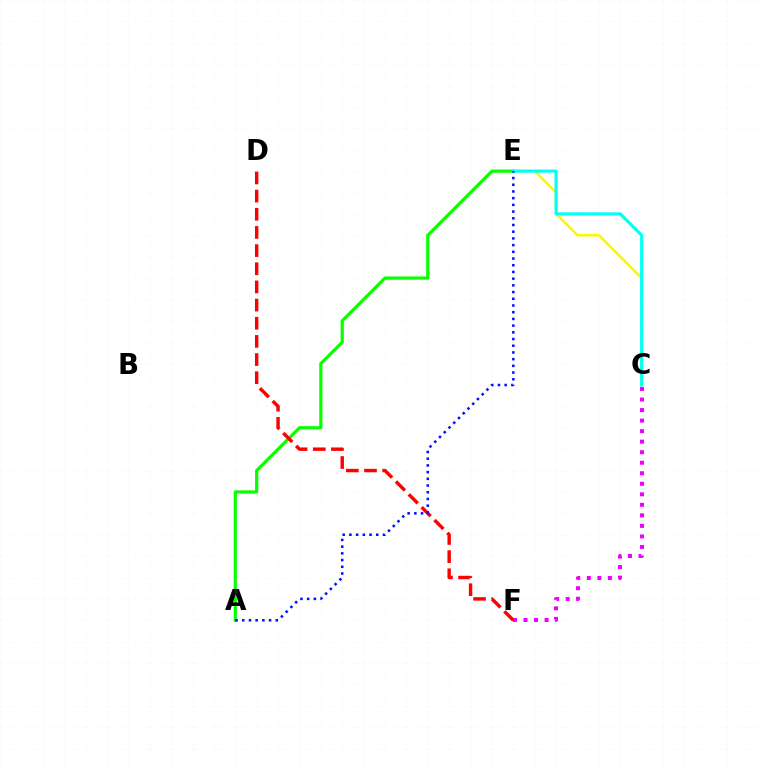{('C', 'E'): [{'color': '#fcf500', 'line_style': 'solid', 'thickness': 1.76}, {'color': '#00fff6', 'line_style': 'solid', 'thickness': 2.24}], ('C', 'F'): [{'color': '#ee00ff', 'line_style': 'dotted', 'thickness': 2.86}], ('A', 'E'): [{'color': '#08ff00', 'line_style': 'solid', 'thickness': 2.31}, {'color': '#0010ff', 'line_style': 'dotted', 'thickness': 1.82}], ('D', 'F'): [{'color': '#ff0000', 'line_style': 'dashed', 'thickness': 2.47}]}